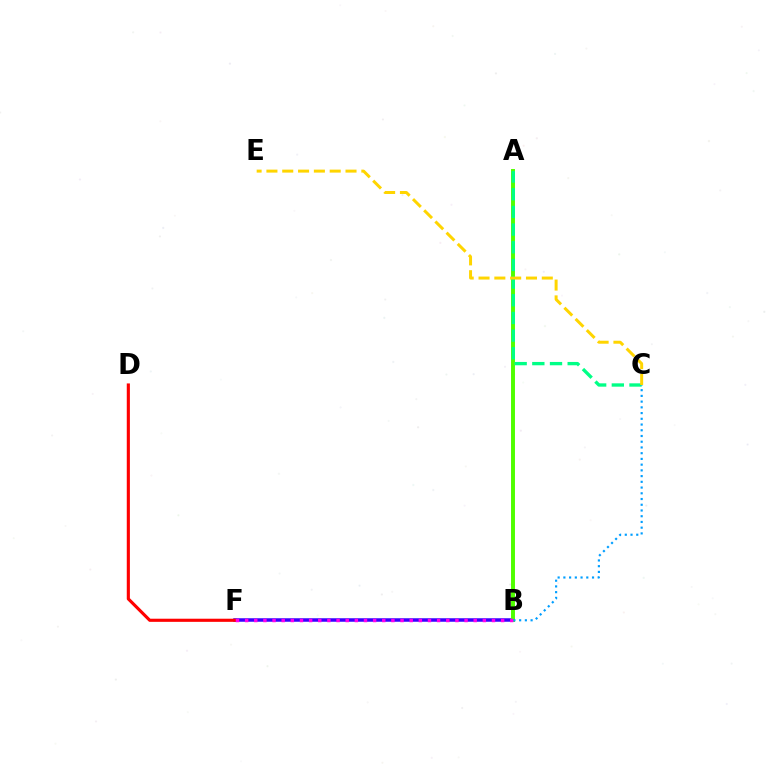{('B', 'F'): [{'color': '#3700ff', 'line_style': 'solid', 'thickness': 2.52}, {'color': '#ff00ed', 'line_style': 'dotted', 'thickness': 2.48}], ('D', 'F'): [{'color': '#ff0000', 'line_style': 'solid', 'thickness': 2.25}], ('A', 'B'): [{'color': '#4fff00', 'line_style': 'solid', 'thickness': 2.83}], ('A', 'C'): [{'color': '#00ff86', 'line_style': 'dashed', 'thickness': 2.4}], ('C', 'E'): [{'color': '#ffd500', 'line_style': 'dashed', 'thickness': 2.15}], ('B', 'C'): [{'color': '#009eff', 'line_style': 'dotted', 'thickness': 1.56}]}